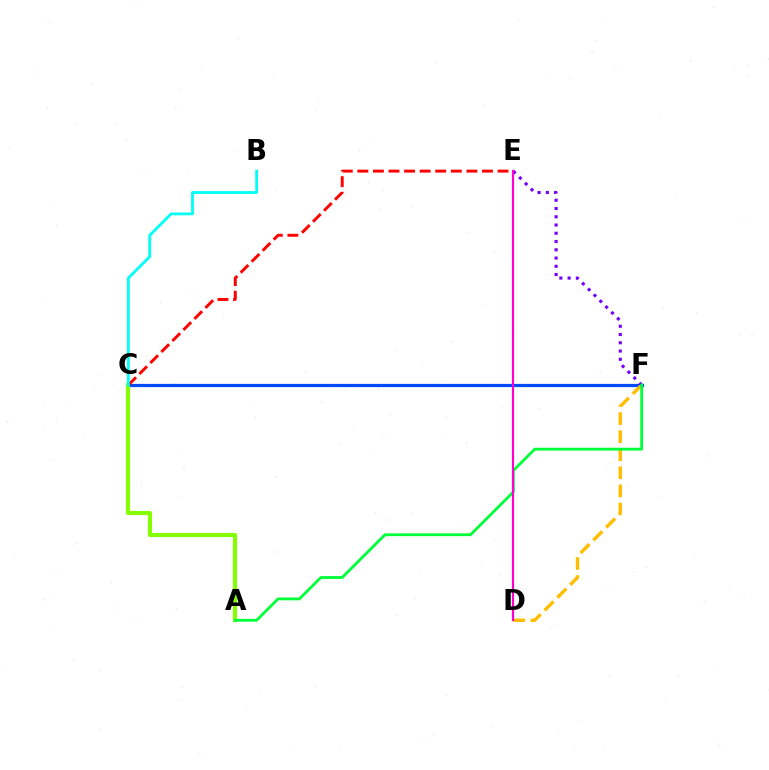{('C', 'F'): [{'color': '#004bff', 'line_style': 'solid', 'thickness': 2.32}], ('A', 'C'): [{'color': '#84ff00', 'line_style': 'solid', 'thickness': 2.96}], ('D', 'F'): [{'color': '#ffbd00', 'line_style': 'dashed', 'thickness': 2.45}], ('E', 'F'): [{'color': '#7200ff', 'line_style': 'dotted', 'thickness': 2.24}], ('C', 'E'): [{'color': '#ff0000', 'line_style': 'dashed', 'thickness': 2.12}], ('A', 'F'): [{'color': '#00ff39', 'line_style': 'solid', 'thickness': 2.02}], ('D', 'E'): [{'color': '#ff00cf', 'line_style': 'solid', 'thickness': 1.57}], ('B', 'C'): [{'color': '#00fff6', 'line_style': 'solid', 'thickness': 2.04}]}